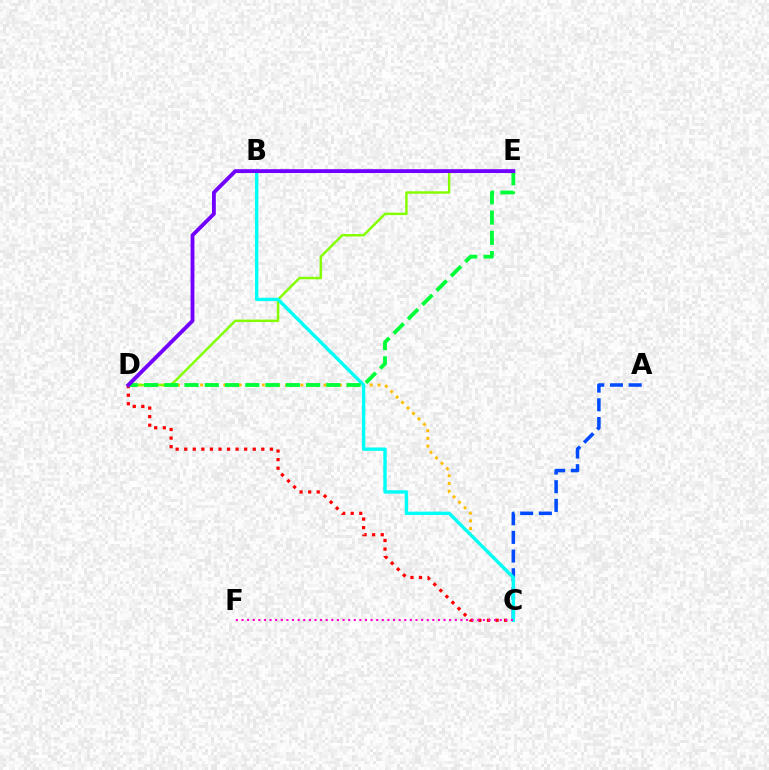{('C', 'D'): [{'color': '#ff0000', 'line_style': 'dotted', 'thickness': 2.33}, {'color': '#ffbd00', 'line_style': 'dotted', 'thickness': 2.09}], ('A', 'C'): [{'color': '#004bff', 'line_style': 'dashed', 'thickness': 2.54}], ('D', 'E'): [{'color': '#84ff00', 'line_style': 'solid', 'thickness': 1.76}, {'color': '#00ff39', 'line_style': 'dashed', 'thickness': 2.75}, {'color': '#7200ff', 'line_style': 'solid', 'thickness': 2.77}], ('B', 'C'): [{'color': '#00fff6', 'line_style': 'solid', 'thickness': 2.43}], ('C', 'F'): [{'color': '#ff00cf', 'line_style': 'dotted', 'thickness': 1.53}]}